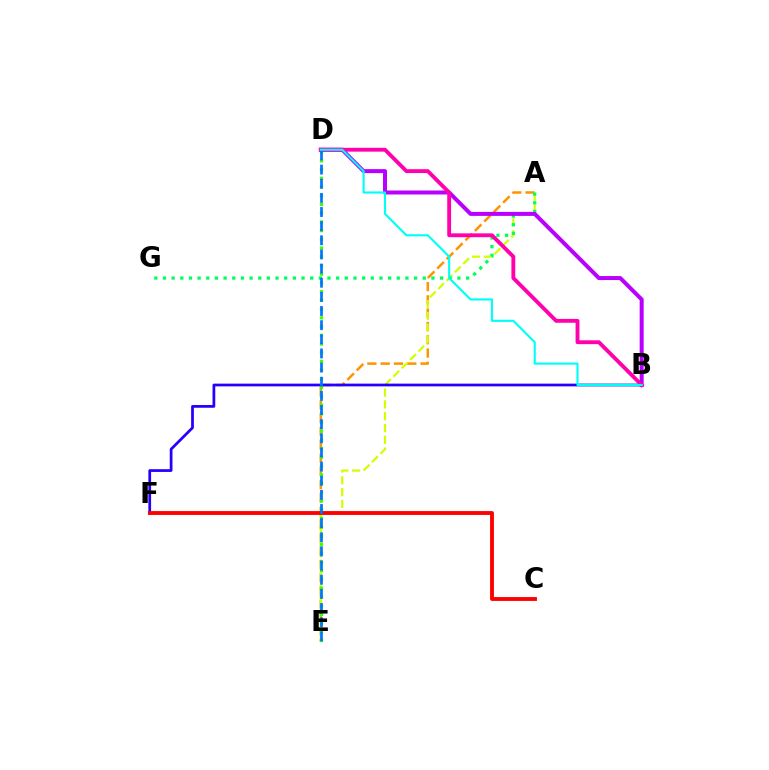{('A', 'E'): [{'color': '#ff9400', 'line_style': 'dashed', 'thickness': 1.81}, {'color': '#d1ff00', 'line_style': 'dashed', 'thickness': 1.6}], ('A', 'G'): [{'color': '#00ff5c', 'line_style': 'dotted', 'thickness': 2.35}], ('B', 'F'): [{'color': '#2500ff', 'line_style': 'solid', 'thickness': 1.98}], ('D', 'E'): [{'color': '#3dff00', 'line_style': 'dotted', 'thickness': 2.37}, {'color': '#0074ff', 'line_style': 'dashed', 'thickness': 1.92}], ('B', 'D'): [{'color': '#b900ff', 'line_style': 'solid', 'thickness': 2.88}, {'color': '#ff00ac', 'line_style': 'solid', 'thickness': 2.77}, {'color': '#00fff6', 'line_style': 'solid', 'thickness': 1.54}], ('C', 'F'): [{'color': '#ff0000', 'line_style': 'solid', 'thickness': 2.77}]}